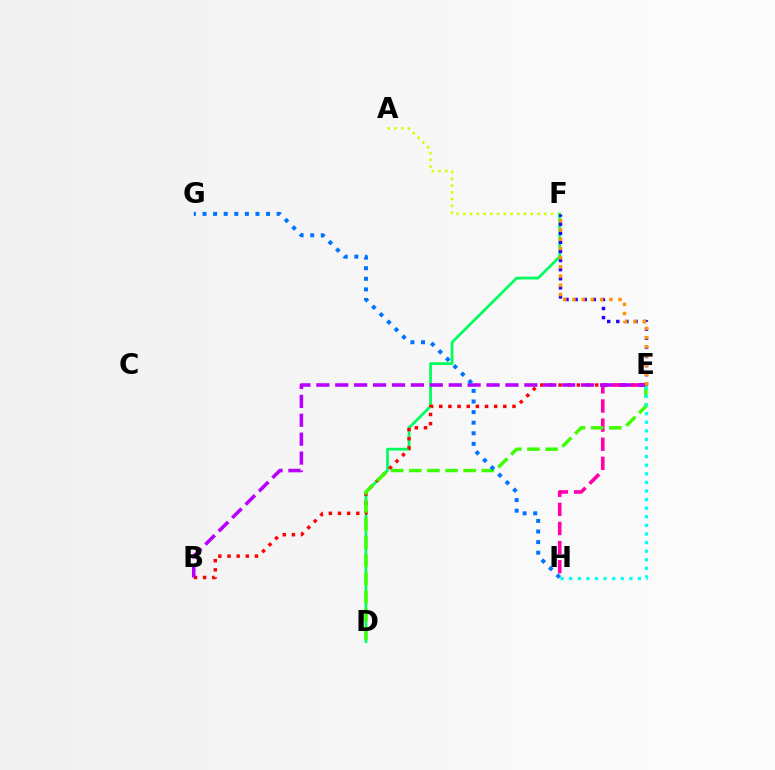{('A', 'F'): [{'color': '#d1ff00', 'line_style': 'dotted', 'thickness': 1.83}], ('D', 'F'): [{'color': '#00ff5c', 'line_style': 'solid', 'thickness': 1.98}], ('B', 'E'): [{'color': '#ff0000', 'line_style': 'dotted', 'thickness': 2.49}, {'color': '#b900ff', 'line_style': 'dashed', 'thickness': 2.57}], ('E', 'H'): [{'color': '#ff00ac', 'line_style': 'dashed', 'thickness': 2.6}, {'color': '#00fff6', 'line_style': 'dotted', 'thickness': 2.33}], ('D', 'E'): [{'color': '#3dff00', 'line_style': 'dashed', 'thickness': 2.46}], ('E', 'F'): [{'color': '#2500ff', 'line_style': 'dotted', 'thickness': 2.47}, {'color': '#ff9400', 'line_style': 'dotted', 'thickness': 2.51}], ('G', 'H'): [{'color': '#0074ff', 'line_style': 'dotted', 'thickness': 2.88}]}